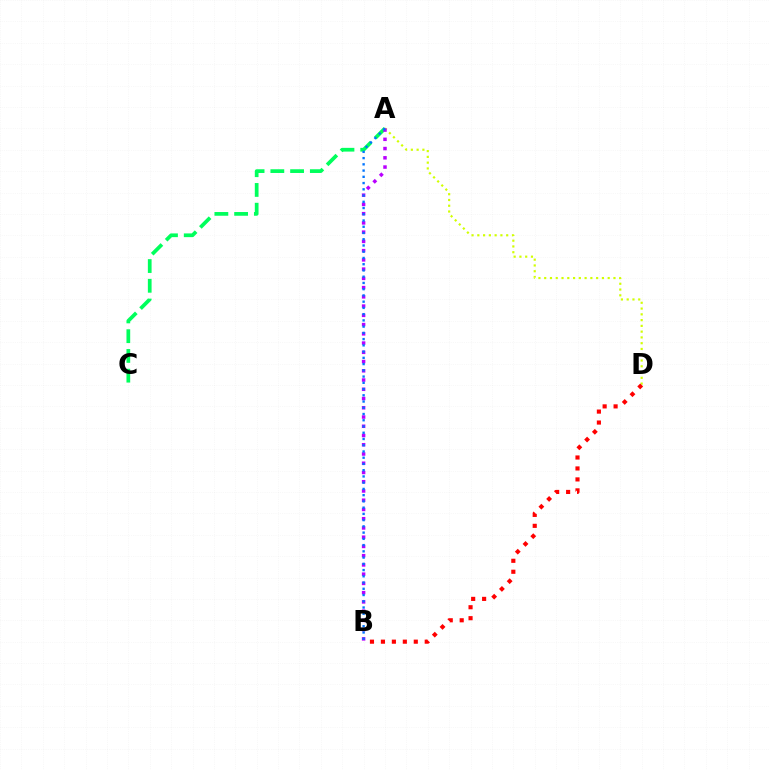{('A', 'C'): [{'color': '#00ff5c', 'line_style': 'dashed', 'thickness': 2.68}], ('A', 'D'): [{'color': '#d1ff00', 'line_style': 'dotted', 'thickness': 1.57}], ('B', 'D'): [{'color': '#ff0000', 'line_style': 'dotted', 'thickness': 2.98}], ('A', 'B'): [{'color': '#b900ff', 'line_style': 'dotted', 'thickness': 2.51}, {'color': '#0074ff', 'line_style': 'dotted', 'thickness': 1.7}]}